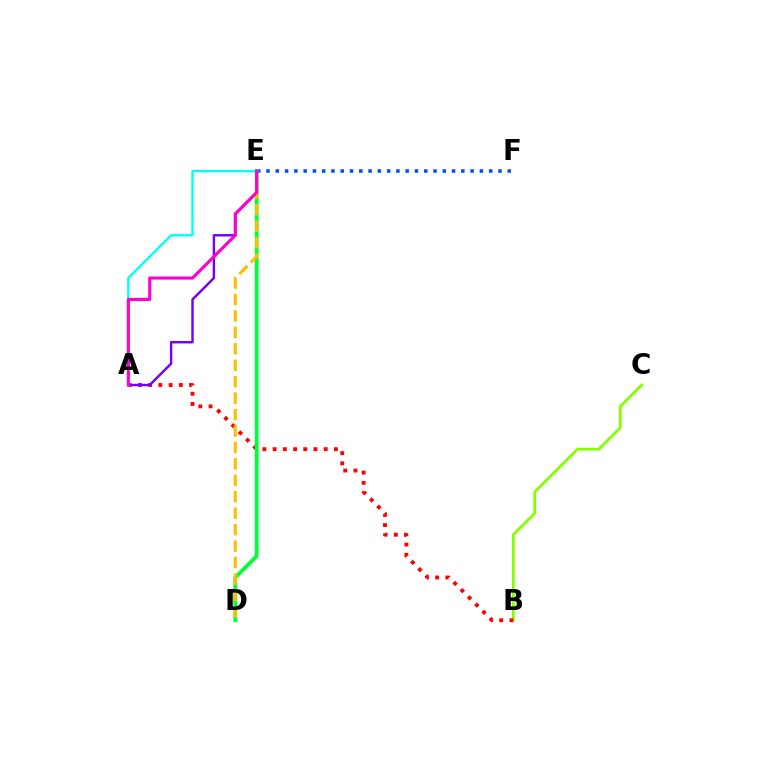{('B', 'C'): [{'color': '#84ff00', 'line_style': 'solid', 'thickness': 2.0}], ('A', 'B'): [{'color': '#ff0000', 'line_style': 'dotted', 'thickness': 2.78}], ('E', 'F'): [{'color': '#004bff', 'line_style': 'dotted', 'thickness': 2.52}], ('A', 'E'): [{'color': '#7200ff', 'line_style': 'solid', 'thickness': 1.75}, {'color': '#00fff6', 'line_style': 'solid', 'thickness': 1.7}, {'color': '#ff00cf', 'line_style': 'solid', 'thickness': 2.23}], ('D', 'E'): [{'color': '#00ff39', 'line_style': 'solid', 'thickness': 2.74}, {'color': '#ffbd00', 'line_style': 'dashed', 'thickness': 2.23}]}